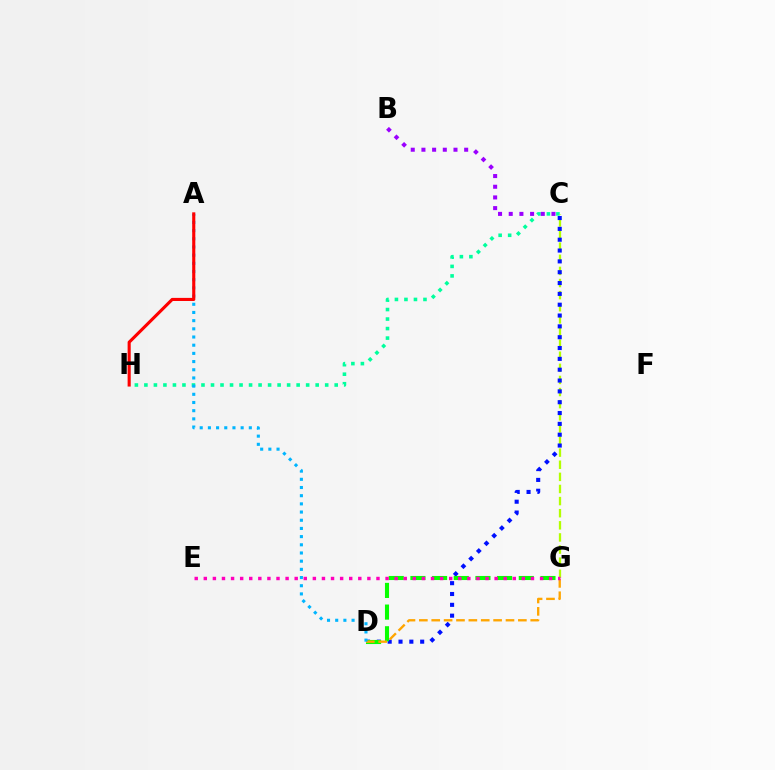{('C', 'H'): [{'color': '#00ff9d', 'line_style': 'dotted', 'thickness': 2.59}], ('C', 'G'): [{'color': '#b3ff00', 'line_style': 'dashed', 'thickness': 1.65}], ('C', 'D'): [{'color': '#0010ff', 'line_style': 'dotted', 'thickness': 2.94}], ('D', 'G'): [{'color': '#08ff00', 'line_style': 'dashed', 'thickness': 2.94}, {'color': '#ffa500', 'line_style': 'dashed', 'thickness': 1.68}], ('A', 'D'): [{'color': '#00b5ff', 'line_style': 'dotted', 'thickness': 2.22}], ('E', 'G'): [{'color': '#ff00bd', 'line_style': 'dotted', 'thickness': 2.47}], ('B', 'C'): [{'color': '#9b00ff', 'line_style': 'dotted', 'thickness': 2.9}], ('A', 'H'): [{'color': '#ff0000', 'line_style': 'solid', 'thickness': 2.24}]}